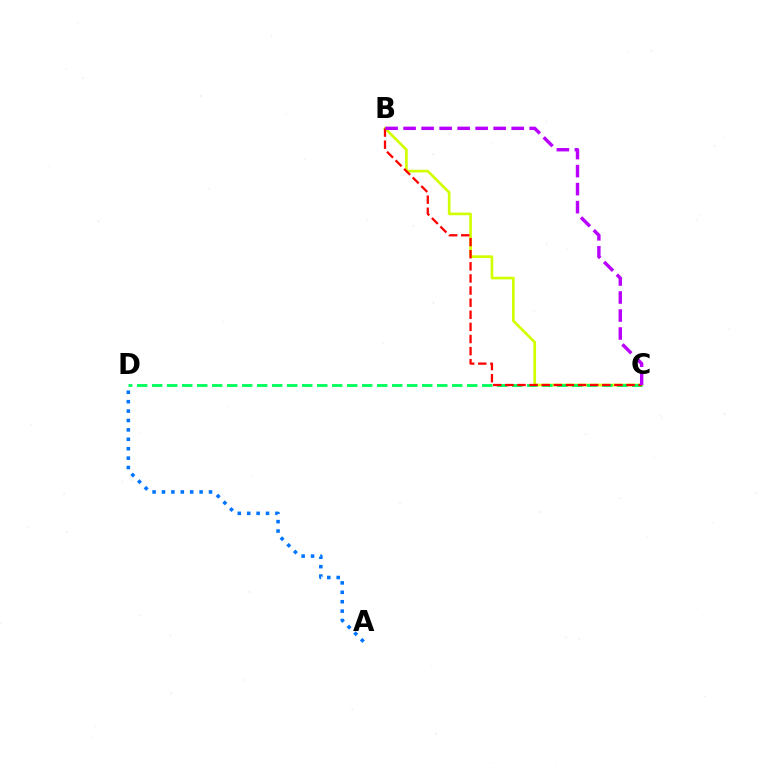{('B', 'C'): [{'color': '#d1ff00', 'line_style': 'solid', 'thickness': 1.92}, {'color': '#ff0000', 'line_style': 'dashed', 'thickness': 1.65}, {'color': '#b900ff', 'line_style': 'dashed', 'thickness': 2.45}], ('C', 'D'): [{'color': '#00ff5c', 'line_style': 'dashed', 'thickness': 2.04}], ('A', 'D'): [{'color': '#0074ff', 'line_style': 'dotted', 'thickness': 2.56}]}